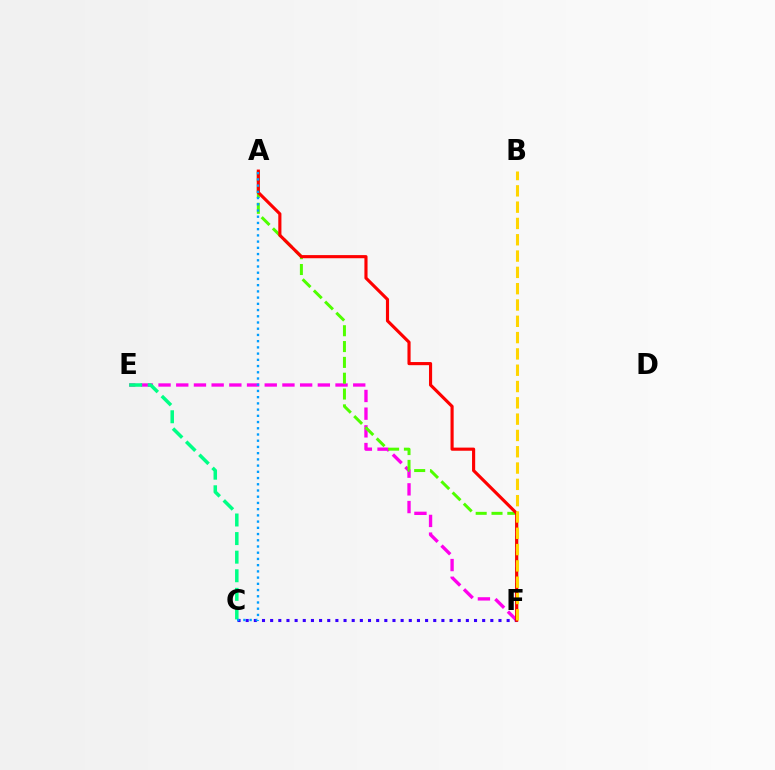{('E', 'F'): [{'color': '#ff00ed', 'line_style': 'dashed', 'thickness': 2.4}], ('A', 'F'): [{'color': '#4fff00', 'line_style': 'dashed', 'thickness': 2.15}, {'color': '#ff0000', 'line_style': 'solid', 'thickness': 2.26}], ('C', 'F'): [{'color': '#3700ff', 'line_style': 'dotted', 'thickness': 2.22}], ('C', 'E'): [{'color': '#00ff86', 'line_style': 'dashed', 'thickness': 2.52}], ('B', 'F'): [{'color': '#ffd500', 'line_style': 'dashed', 'thickness': 2.22}], ('A', 'C'): [{'color': '#009eff', 'line_style': 'dotted', 'thickness': 1.69}]}